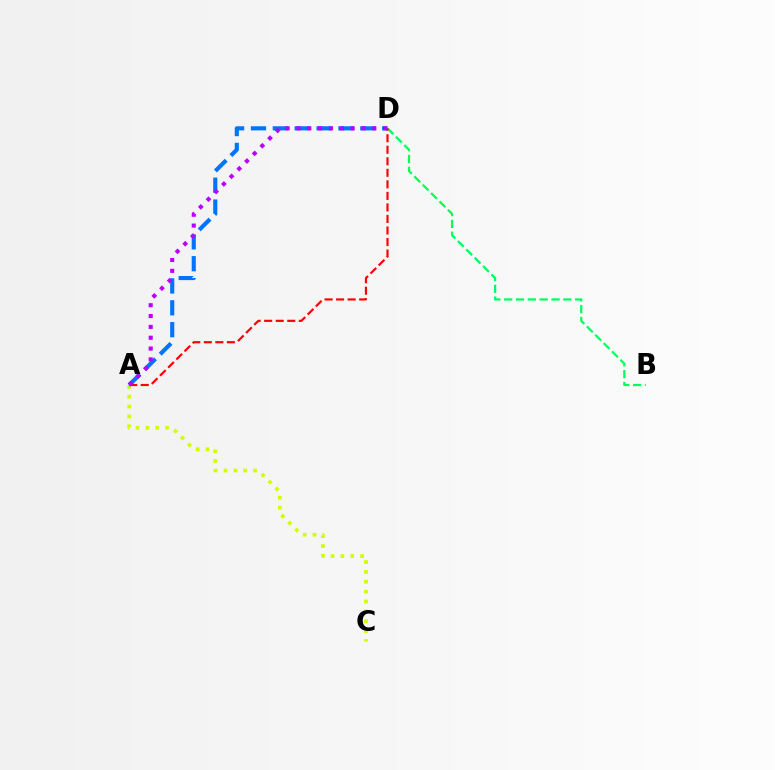{('B', 'D'): [{'color': '#00ff5c', 'line_style': 'dashed', 'thickness': 1.61}], ('A', 'C'): [{'color': '#d1ff00', 'line_style': 'dotted', 'thickness': 2.68}], ('A', 'D'): [{'color': '#0074ff', 'line_style': 'dashed', 'thickness': 2.97}, {'color': '#ff0000', 'line_style': 'dashed', 'thickness': 1.57}, {'color': '#b900ff', 'line_style': 'dotted', 'thickness': 2.94}]}